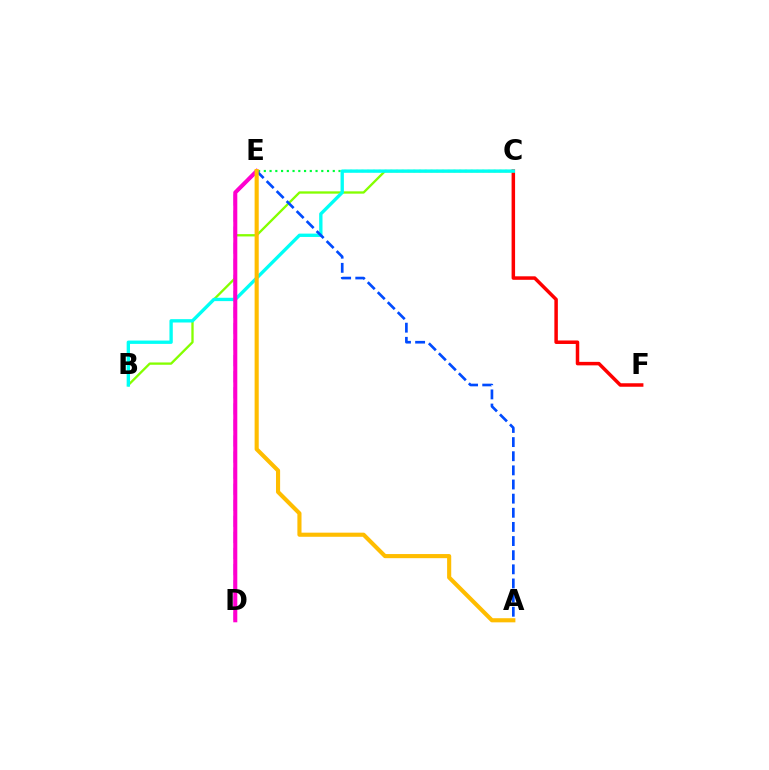{('C', 'E'): [{'color': '#00ff39', 'line_style': 'dotted', 'thickness': 1.56}], ('C', 'F'): [{'color': '#ff0000', 'line_style': 'solid', 'thickness': 2.52}], ('D', 'E'): [{'color': '#7200ff', 'line_style': 'dashed', 'thickness': 2.18}, {'color': '#ff00cf', 'line_style': 'solid', 'thickness': 2.91}], ('B', 'C'): [{'color': '#84ff00', 'line_style': 'solid', 'thickness': 1.67}, {'color': '#00fff6', 'line_style': 'solid', 'thickness': 2.4}], ('A', 'E'): [{'color': '#004bff', 'line_style': 'dashed', 'thickness': 1.92}, {'color': '#ffbd00', 'line_style': 'solid', 'thickness': 2.96}]}